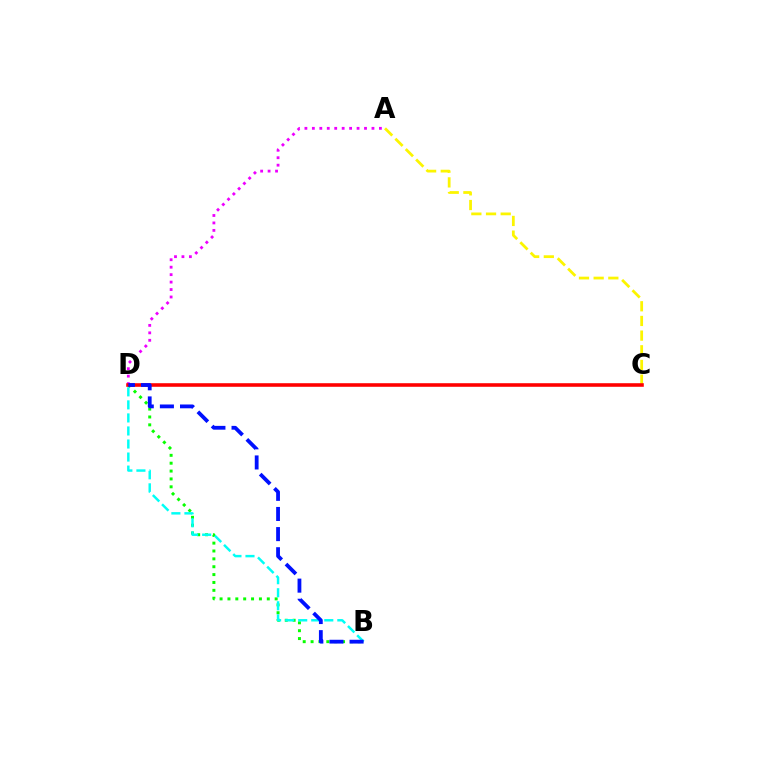{('B', 'D'): [{'color': '#08ff00', 'line_style': 'dotted', 'thickness': 2.14}, {'color': '#00fff6', 'line_style': 'dashed', 'thickness': 1.77}, {'color': '#0010ff', 'line_style': 'dashed', 'thickness': 2.73}], ('A', 'C'): [{'color': '#fcf500', 'line_style': 'dashed', 'thickness': 1.99}], ('A', 'D'): [{'color': '#ee00ff', 'line_style': 'dotted', 'thickness': 2.02}], ('C', 'D'): [{'color': '#ff0000', 'line_style': 'solid', 'thickness': 2.58}]}